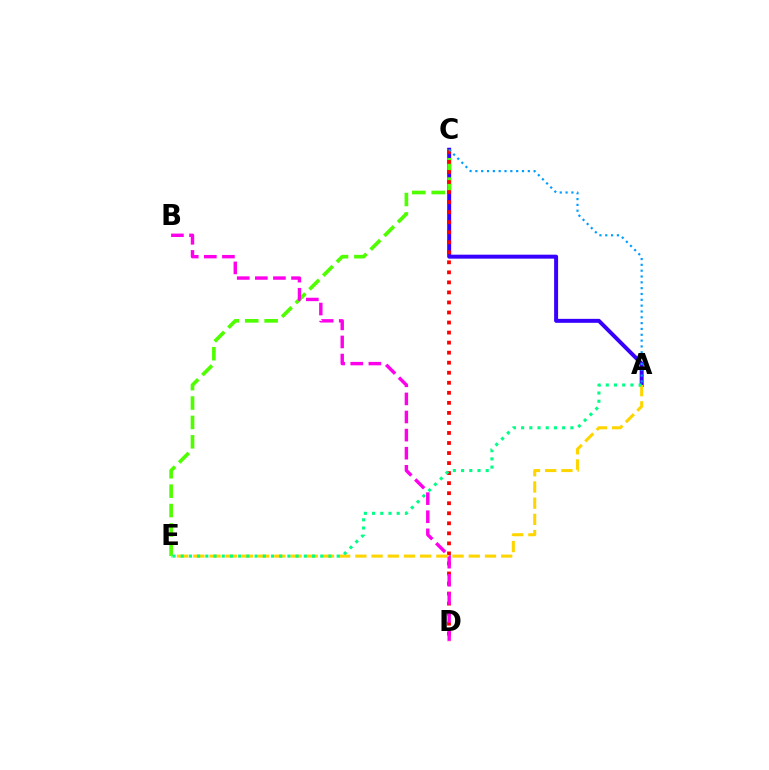{('A', 'C'): [{'color': '#3700ff', 'line_style': 'solid', 'thickness': 2.86}, {'color': '#009eff', 'line_style': 'dotted', 'thickness': 1.58}], ('C', 'E'): [{'color': '#4fff00', 'line_style': 'dashed', 'thickness': 2.63}], ('C', 'D'): [{'color': '#ff0000', 'line_style': 'dotted', 'thickness': 2.73}], ('A', 'E'): [{'color': '#ffd500', 'line_style': 'dashed', 'thickness': 2.2}, {'color': '#00ff86', 'line_style': 'dotted', 'thickness': 2.23}], ('B', 'D'): [{'color': '#ff00ed', 'line_style': 'dashed', 'thickness': 2.46}]}